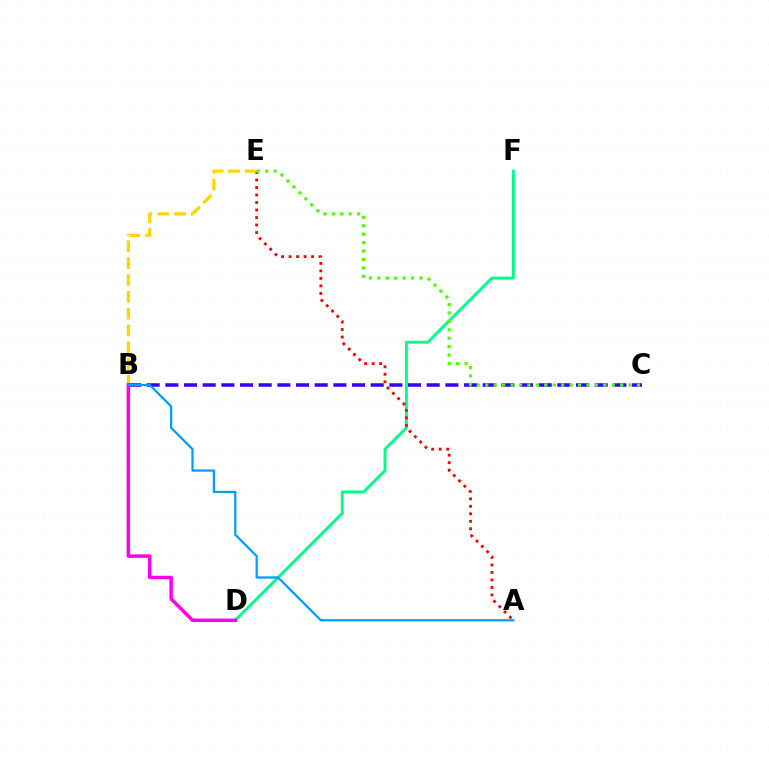{('D', 'F'): [{'color': '#00ff86', 'line_style': 'solid', 'thickness': 2.12}], ('A', 'E'): [{'color': '#ff0000', 'line_style': 'dotted', 'thickness': 2.04}], ('B', 'E'): [{'color': '#ffd500', 'line_style': 'dashed', 'thickness': 2.29}], ('B', 'C'): [{'color': '#3700ff', 'line_style': 'dashed', 'thickness': 2.54}], ('B', 'D'): [{'color': '#ff00ed', 'line_style': 'solid', 'thickness': 2.5}], ('A', 'B'): [{'color': '#009eff', 'line_style': 'solid', 'thickness': 1.62}], ('C', 'E'): [{'color': '#4fff00', 'line_style': 'dotted', 'thickness': 2.29}]}